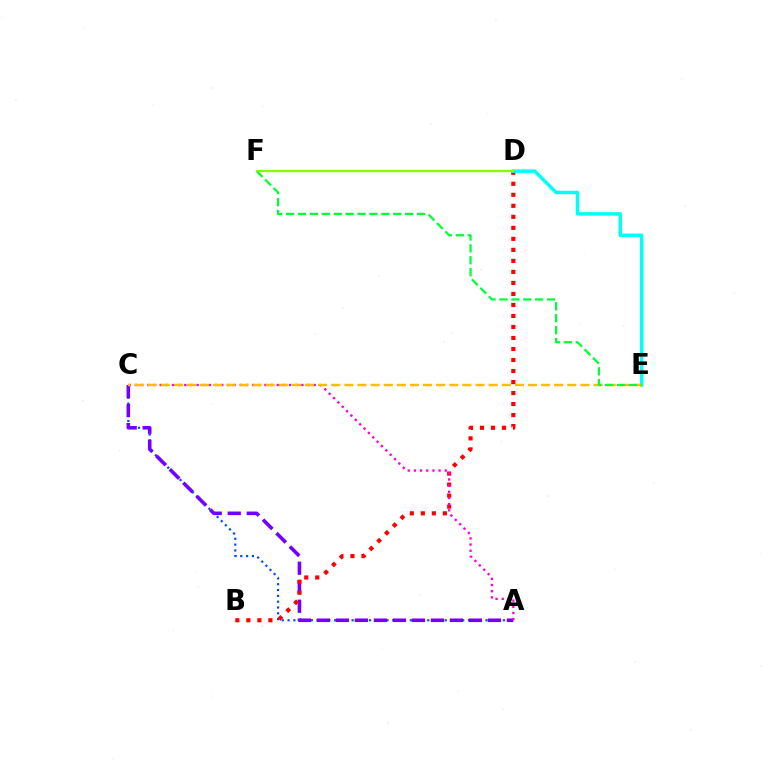{('A', 'C'): [{'color': '#004bff', 'line_style': 'dotted', 'thickness': 1.58}, {'color': '#7200ff', 'line_style': 'dashed', 'thickness': 2.58}, {'color': '#ff00cf', 'line_style': 'dotted', 'thickness': 1.67}], ('B', 'D'): [{'color': '#ff0000', 'line_style': 'dotted', 'thickness': 2.99}], ('D', 'E'): [{'color': '#00fff6', 'line_style': 'solid', 'thickness': 2.49}], ('C', 'E'): [{'color': '#ffbd00', 'line_style': 'dashed', 'thickness': 1.78}], ('E', 'F'): [{'color': '#00ff39', 'line_style': 'dashed', 'thickness': 1.62}], ('D', 'F'): [{'color': '#84ff00', 'line_style': 'solid', 'thickness': 1.63}]}